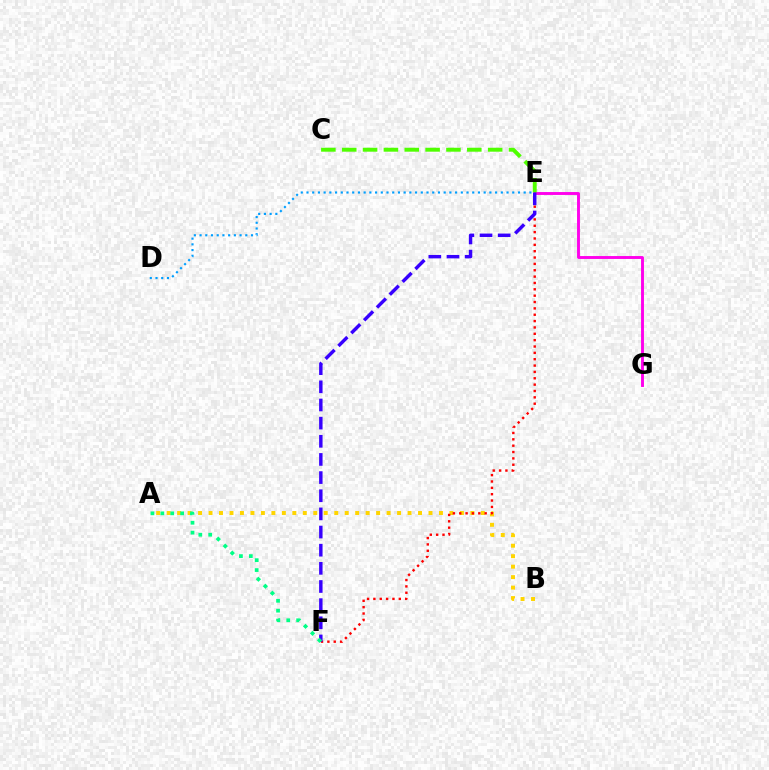{('D', 'E'): [{'color': '#009eff', 'line_style': 'dotted', 'thickness': 1.55}], ('E', 'G'): [{'color': '#ff00ed', 'line_style': 'solid', 'thickness': 2.09}], ('A', 'B'): [{'color': '#ffd500', 'line_style': 'dotted', 'thickness': 2.85}], ('C', 'E'): [{'color': '#4fff00', 'line_style': 'dashed', 'thickness': 2.83}], ('E', 'F'): [{'color': '#ff0000', 'line_style': 'dotted', 'thickness': 1.73}, {'color': '#3700ff', 'line_style': 'dashed', 'thickness': 2.47}], ('A', 'F'): [{'color': '#00ff86', 'line_style': 'dotted', 'thickness': 2.69}]}